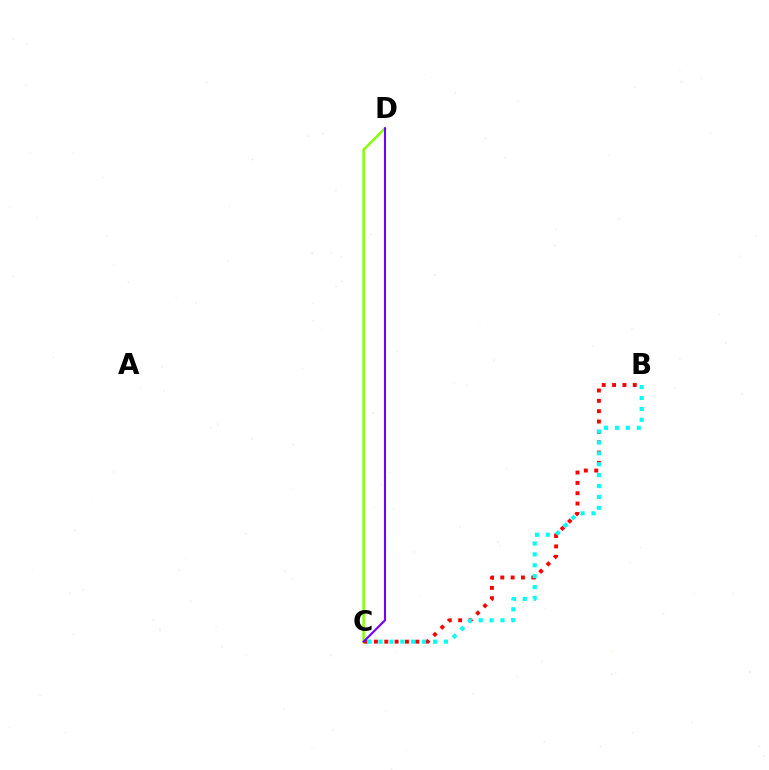{('C', 'D'): [{'color': '#84ff00', 'line_style': 'solid', 'thickness': 1.79}, {'color': '#7200ff', 'line_style': 'solid', 'thickness': 1.52}], ('B', 'C'): [{'color': '#ff0000', 'line_style': 'dotted', 'thickness': 2.81}, {'color': '#00fff6', 'line_style': 'dotted', 'thickness': 2.96}]}